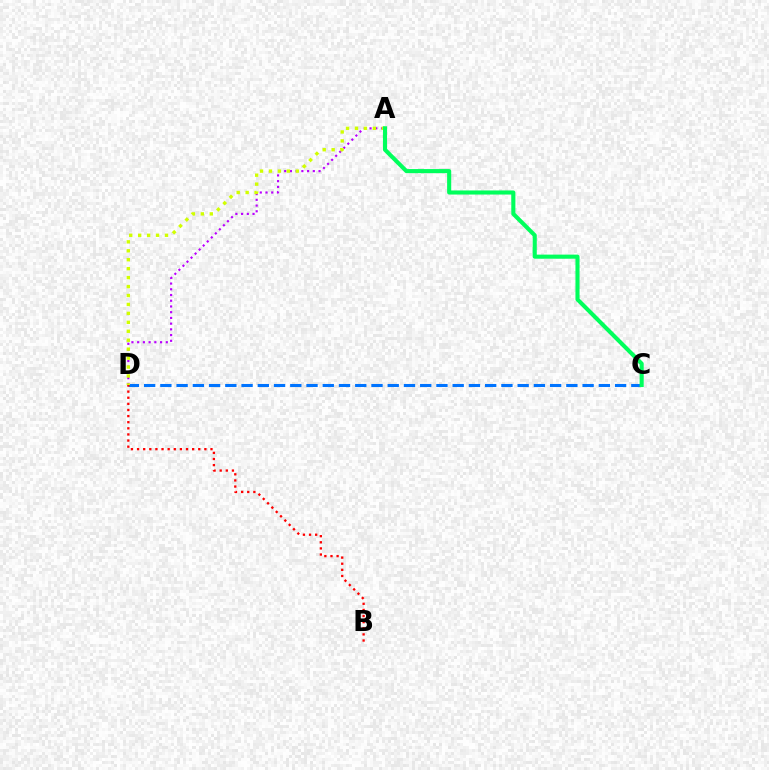{('A', 'D'): [{'color': '#b900ff', 'line_style': 'dotted', 'thickness': 1.56}, {'color': '#d1ff00', 'line_style': 'dotted', 'thickness': 2.43}], ('C', 'D'): [{'color': '#0074ff', 'line_style': 'dashed', 'thickness': 2.21}], ('B', 'D'): [{'color': '#ff0000', 'line_style': 'dotted', 'thickness': 1.66}], ('A', 'C'): [{'color': '#00ff5c', 'line_style': 'solid', 'thickness': 2.95}]}